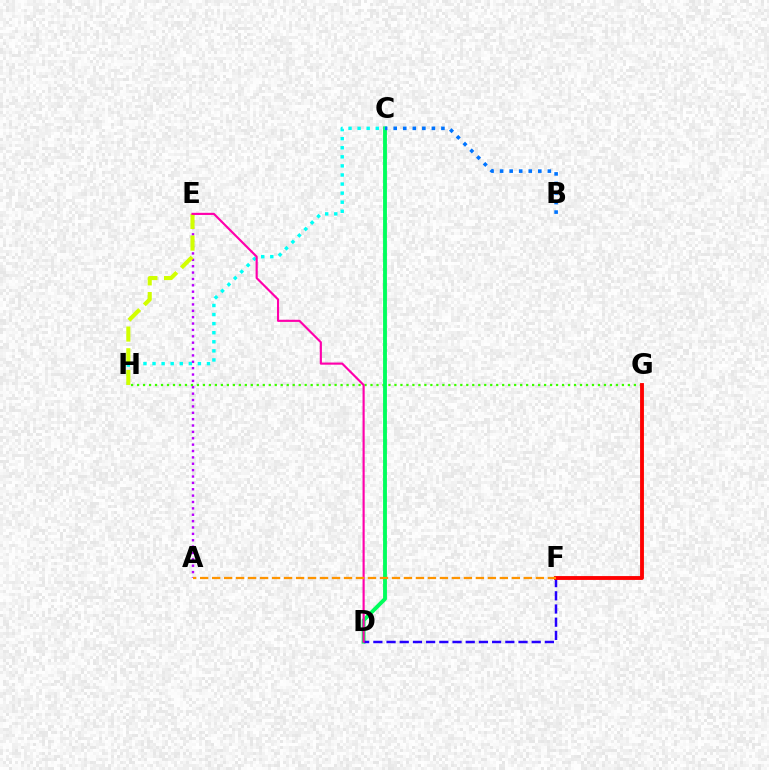{('G', 'H'): [{'color': '#3dff00', 'line_style': 'dotted', 'thickness': 1.63}], ('C', 'D'): [{'color': '#00ff5c', 'line_style': 'solid', 'thickness': 2.78}], ('A', 'E'): [{'color': '#b900ff', 'line_style': 'dotted', 'thickness': 1.73}], ('D', 'F'): [{'color': '#2500ff', 'line_style': 'dashed', 'thickness': 1.79}], ('F', 'G'): [{'color': '#ff0000', 'line_style': 'solid', 'thickness': 2.78}], ('C', 'H'): [{'color': '#00fff6', 'line_style': 'dotted', 'thickness': 2.47}], ('E', 'H'): [{'color': '#d1ff00', 'line_style': 'dashed', 'thickness': 2.95}], ('D', 'E'): [{'color': '#ff00ac', 'line_style': 'solid', 'thickness': 1.55}], ('A', 'F'): [{'color': '#ff9400', 'line_style': 'dashed', 'thickness': 1.63}], ('B', 'C'): [{'color': '#0074ff', 'line_style': 'dotted', 'thickness': 2.59}]}